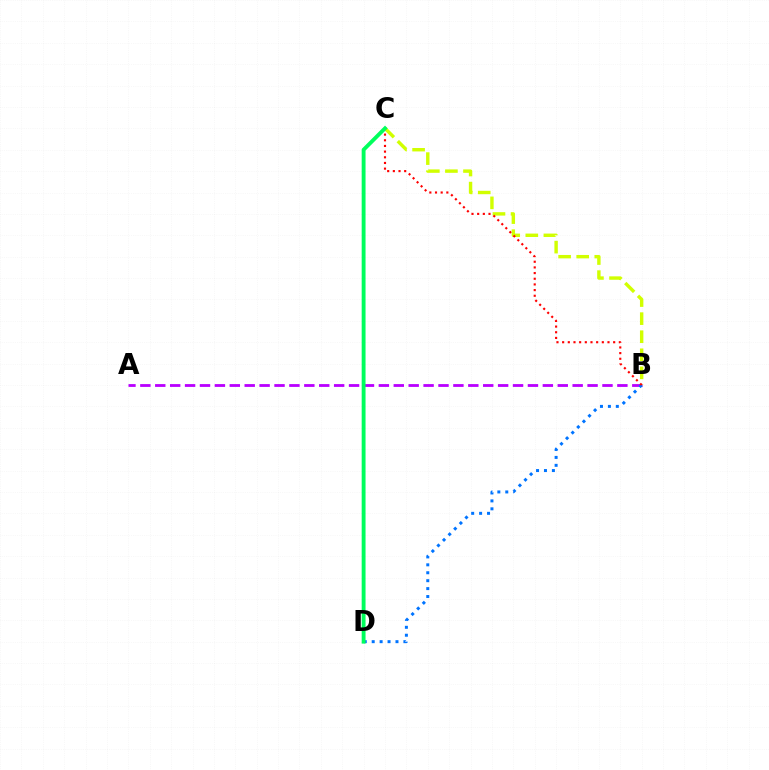{('A', 'B'): [{'color': '#b900ff', 'line_style': 'dashed', 'thickness': 2.03}], ('B', 'C'): [{'color': '#d1ff00', 'line_style': 'dashed', 'thickness': 2.45}, {'color': '#ff0000', 'line_style': 'dotted', 'thickness': 1.54}], ('B', 'D'): [{'color': '#0074ff', 'line_style': 'dotted', 'thickness': 2.15}], ('C', 'D'): [{'color': '#00ff5c', 'line_style': 'solid', 'thickness': 2.78}]}